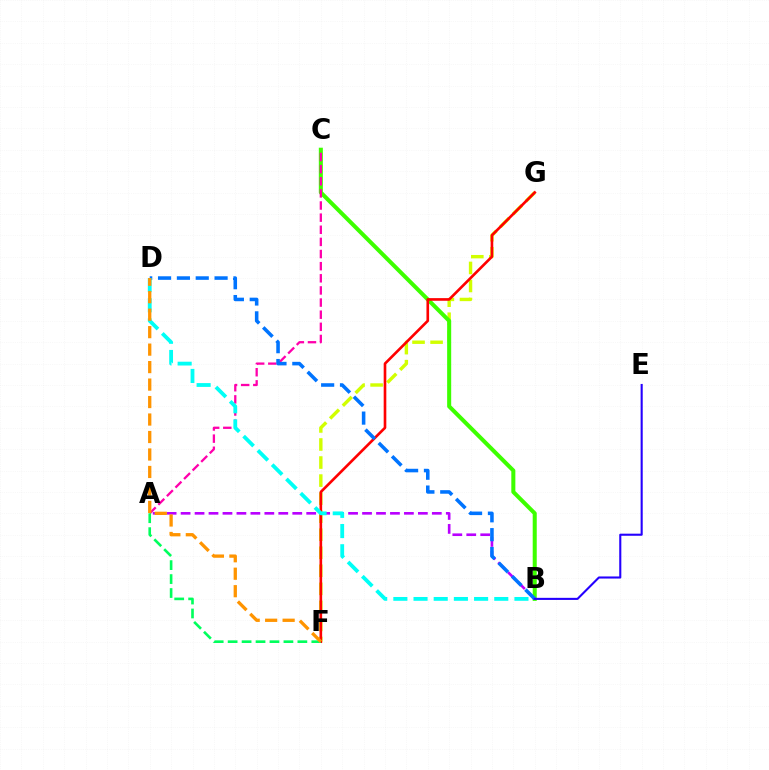{('F', 'G'): [{'color': '#d1ff00', 'line_style': 'dashed', 'thickness': 2.45}, {'color': '#ff0000', 'line_style': 'solid', 'thickness': 1.9}], ('B', 'C'): [{'color': '#3dff00', 'line_style': 'solid', 'thickness': 2.91}], ('A', 'B'): [{'color': '#b900ff', 'line_style': 'dashed', 'thickness': 1.9}], ('A', 'C'): [{'color': '#ff00ac', 'line_style': 'dashed', 'thickness': 1.65}], ('A', 'F'): [{'color': '#00ff5c', 'line_style': 'dashed', 'thickness': 1.89}], ('B', 'D'): [{'color': '#0074ff', 'line_style': 'dashed', 'thickness': 2.56}, {'color': '#00fff6', 'line_style': 'dashed', 'thickness': 2.74}], ('D', 'F'): [{'color': '#ff9400', 'line_style': 'dashed', 'thickness': 2.37}], ('B', 'E'): [{'color': '#2500ff', 'line_style': 'solid', 'thickness': 1.51}]}